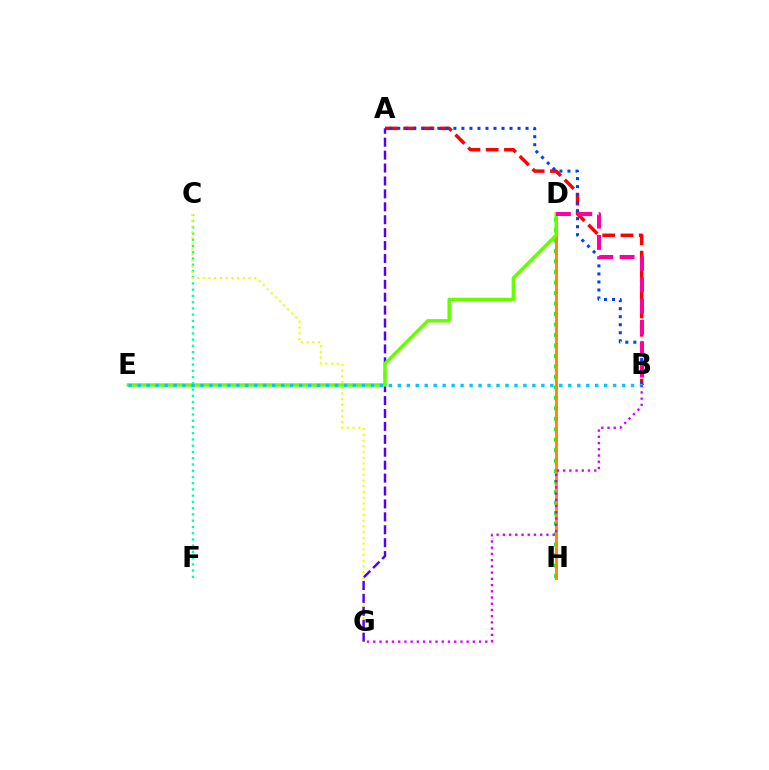{('A', 'B'): [{'color': '#ff0000', 'line_style': 'dashed', 'thickness': 2.48}, {'color': '#003fff', 'line_style': 'dotted', 'thickness': 2.18}], ('C', 'F'): [{'color': '#00ffaf', 'line_style': 'dotted', 'thickness': 1.7}], ('D', 'H'): [{'color': '#00ff27', 'line_style': 'dotted', 'thickness': 2.85}, {'color': '#ff8800', 'line_style': 'solid', 'thickness': 2.1}], ('C', 'G'): [{'color': '#eeff00', 'line_style': 'dotted', 'thickness': 1.55}], ('A', 'G'): [{'color': '#4f00ff', 'line_style': 'dashed', 'thickness': 1.75}], ('D', 'E'): [{'color': '#66ff00', 'line_style': 'solid', 'thickness': 2.48}], ('B', 'D'): [{'color': '#ff00a0', 'line_style': 'dashed', 'thickness': 2.9}], ('B', 'E'): [{'color': '#00c7ff', 'line_style': 'dotted', 'thickness': 2.44}], ('B', 'G'): [{'color': '#d600ff', 'line_style': 'dotted', 'thickness': 1.69}]}